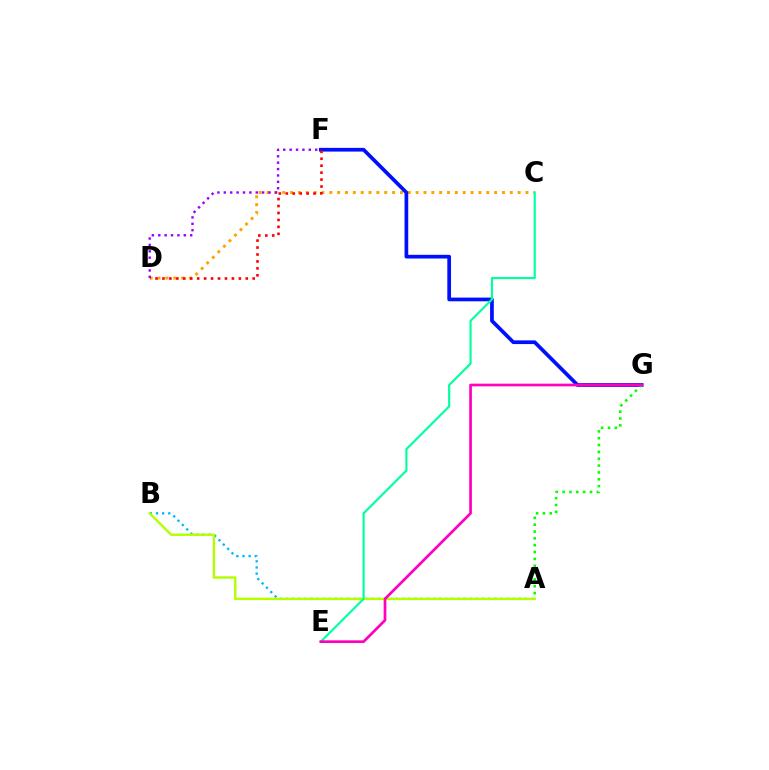{('A', 'B'): [{'color': '#00b5ff', 'line_style': 'dotted', 'thickness': 1.67}, {'color': '#b3ff00', 'line_style': 'solid', 'thickness': 1.75}], ('C', 'D'): [{'color': '#ffa500', 'line_style': 'dotted', 'thickness': 2.13}], ('F', 'G'): [{'color': '#0010ff', 'line_style': 'solid', 'thickness': 2.67}], ('A', 'G'): [{'color': '#08ff00', 'line_style': 'dotted', 'thickness': 1.86}], ('D', 'F'): [{'color': '#ff0000', 'line_style': 'dotted', 'thickness': 1.89}, {'color': '#9b00ff', 'line_style': 'dotted', 'thickness': 1.74}], ('C', 'E'): [{'color': '#00ff9d', 'line_style': 'solid', 'thickness': 1.54}], ('E', 'G'): [{'color': '#ff00bd', 'line_style': 'solid', 'thickness': 1.94}]}